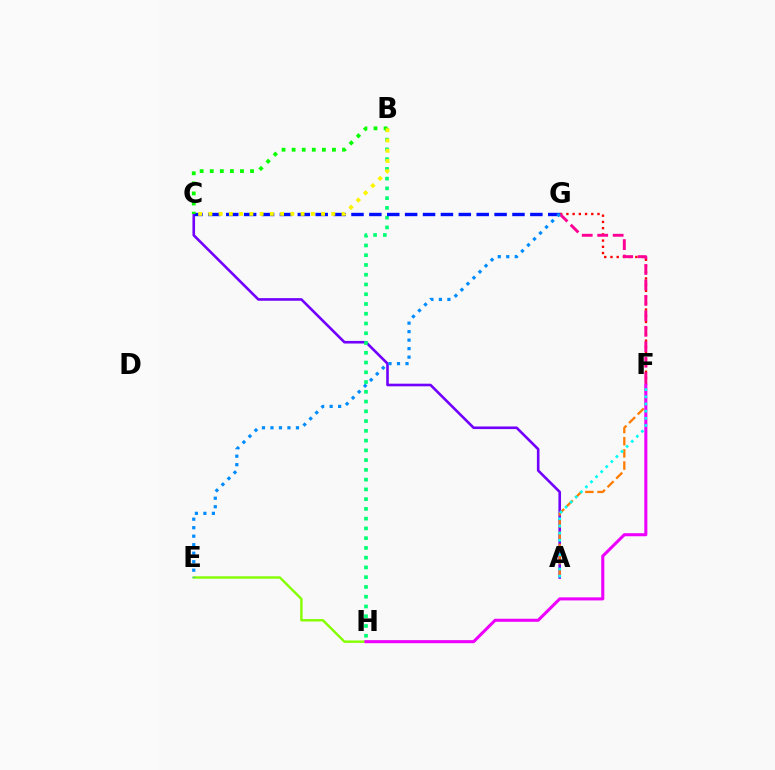{('A', 'C'): [{'color': '#7200ff', 'line_style': 'solid', 'thickness': 1.88}], ('A', 'F'): [{'color': '#ff7c00', 'line_style': 'dashed', 'thickness': 1.65}, {'color': '#00fff6', 'line_style': 'dotted', 'thickness': 1.95}], ('F', 'G'): [{'color': '#ff0000', 'line_style': 'dotted', 'thickness': 1.69}, {'color': '#ff0094', 'line_style': 'dashed', 'thickness': 2.1}], ('B', 'H'): [{'color': '#00ff74', 'line_style': 'dotted', 'thickness': 2.65}], ('C', 'G'): [{'color': '#0010ff', 'line_style': 'dashed', 'thickness': 2.43}], ('E', 'H'): [{'color': '#84ff00', 'line_style': 'solid', 'thickness': 1.73}], ('F', 'H'): [{'color': '#ee00ff', 'line_style': 'solid', 'thickness': 2.2}], ('B', 'C'): [{'color': '#08ff00', 'line_style': 'dotted', 'thickness': 2.74}, {'color': '#fcf500', 'line_style': 'dotted', 'thickness': 2.78}], ('E', 'G'): [{'color': '#008cff', 'line_style': 'dotted', 'thickness': 2.31}]}